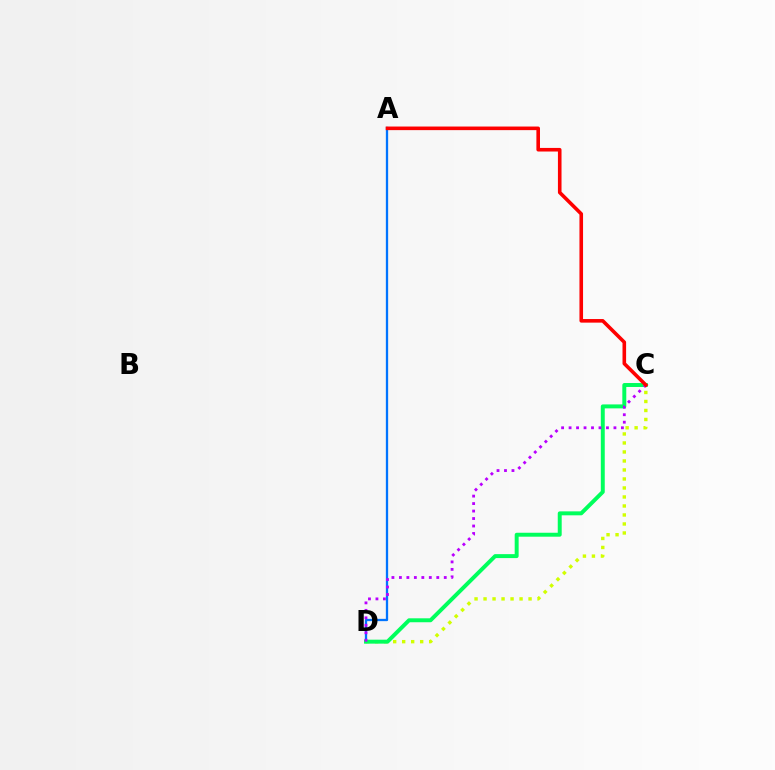{('C', 'D'): [{'color': '#d1ff00', 'line_style': 'dotted', 'thickness': 2.45}, {'color': '#00ff5c', 'line_style': 'solid', 'thickness': 2.84}, {'color': '#b900ff', 'line_style': 'dotted', 'thickness': 2.03}], ('A', 'D'): [{'color': '#0074ff', 'line_style': 'solid', 'thickness': 1.65}], ('A', 'C'): [{'color': '#ff0000', 'line_style': 'solid', 'thickness': 2.59}]}